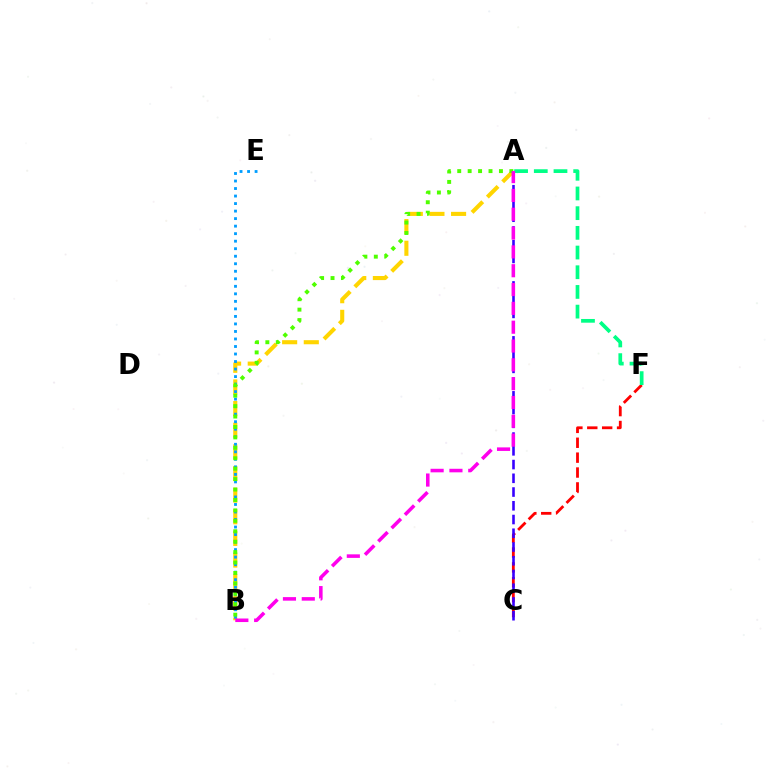{('C', 'F'): [{'color': '#ff0000', 'line_style': 'dashed', 'thickness': 2.02}], ('A', 'C'): [{'color': '#3700ff', 'line_style': 'dashed', 'thickness': 1.87}], ('A', 'B'): [{'color': '#ffd500', 'line_style': 'dashed', 'thickness': 2.94}, {'color': '#4fff00', 'line_style': 'dotted', 'thickness': 2.83}, {'color': '#ff00ed', 'line_style': 'dashed', 'thickness': 2.56}], ('B', 'E'): [{'color': '#009eff', 'line_style': 'dotted', 'thickness': 2.04}], ('A', 'F'): [{'color': '#00ff86', 'line_style': 'dashed', 'thickness': 2.68}]}